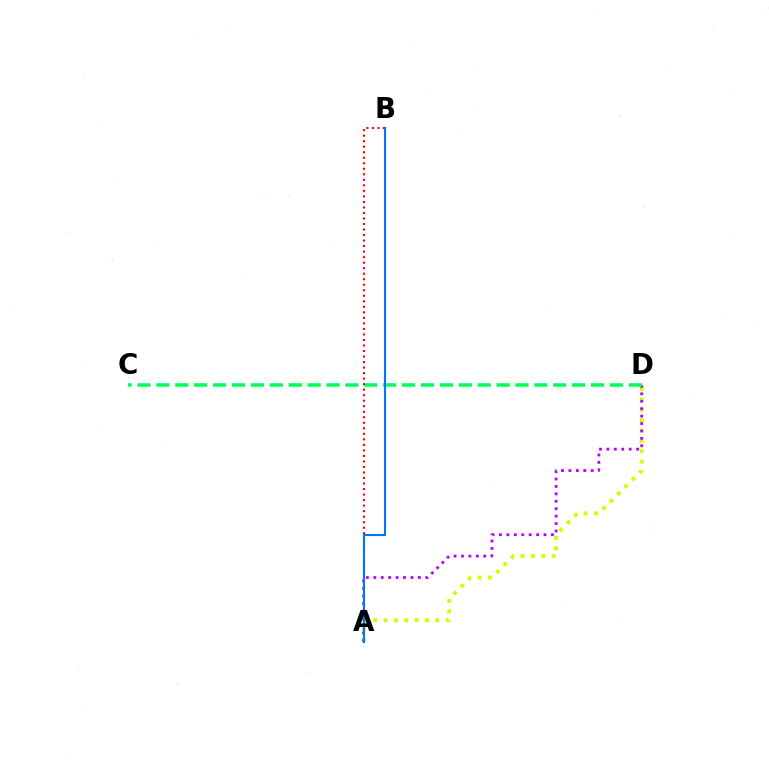{('A', 'D'): [{'color': '#d1ff00', 'line_style': 'dotted', 'thickness': 2.81}, {'color': '#b900ff', 'line_style': 'dotted', 'thickness': 2.02}], ('C', 'D'): [{'color': '#00ff5c', 'line_style': 'dashed', 'thickness': 2.57}], ('A', 'B'): [{'color': '#ff0000', 'line_style': 'dotted', 'thickness': 1.5}, {'color': '#0074ff', 'line_style': 'solid', 'thickness': 1.52}]}